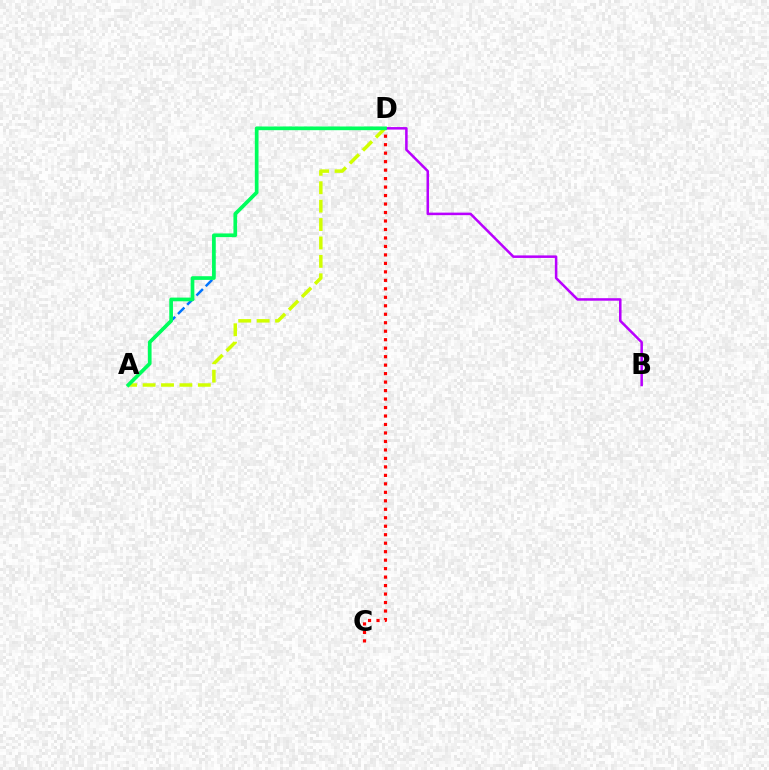{('A', 'D'): [{'color': '#0074ff', 'line_style': 'dashed', 'thickness': 1.78}, {'color': '#d1ff00', 'line_style': 'dashed', 'thickness': 2.5}, {'color': '#00ff5c', 'line_style': 'solid', 'thickness': 2.66}], ('C', 'D'): [{'color': '#ff0000', 'line_style': 'dotted', 'thickness': 2.3}], ('B', 'D'): [{'color': '#b900ff', 'line_style': 'solid', 'thickness': 1.82}]}